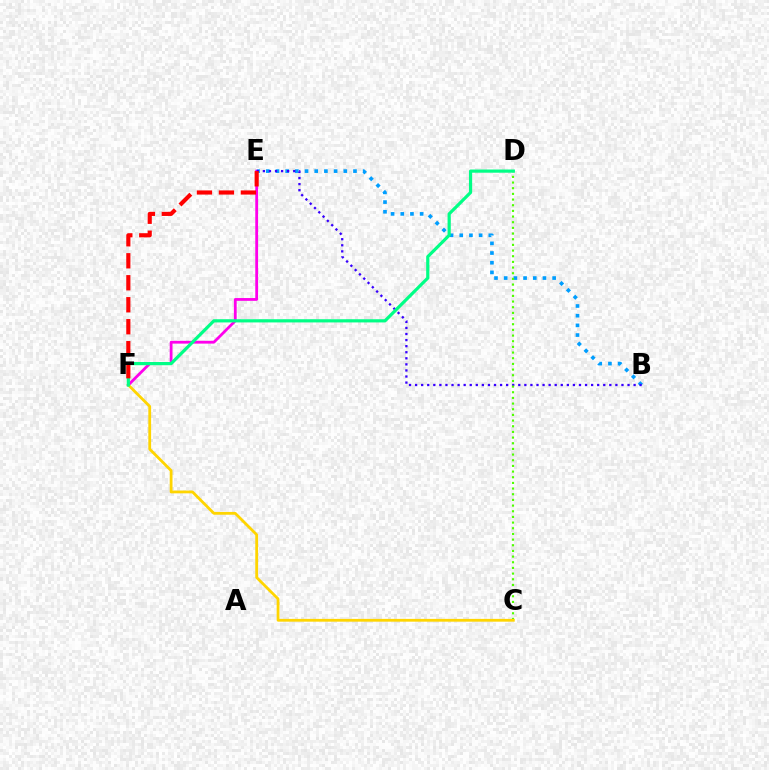{('B', 'E'): [{'color': '#009eff', 'line_style': 'dotted', 'thickness': 2.63}, {'color': '#3700ff', 'line_style': 'dotted', 'thickness': 1.65}], ('E', 'F'): [{'color': '#ff00ed', 'line_style': 'solid', 'thickness': 2.01}, {'color': '#ff0000', 'line_style': 'dashed', 'thickness': 2.99}], ('C', 'D'): [{'color': '#4fff00', 'line_style': 'dotted', 'thickness': 1.54}], ('C', 'F'): [{'color': '#ffd500', 'line_style': 'solid', 'thickness': 2.01}], ('D', 'F'): [{'color': '#00ff86', 'line_style': 'solid', 'thickness': 2.3}]}